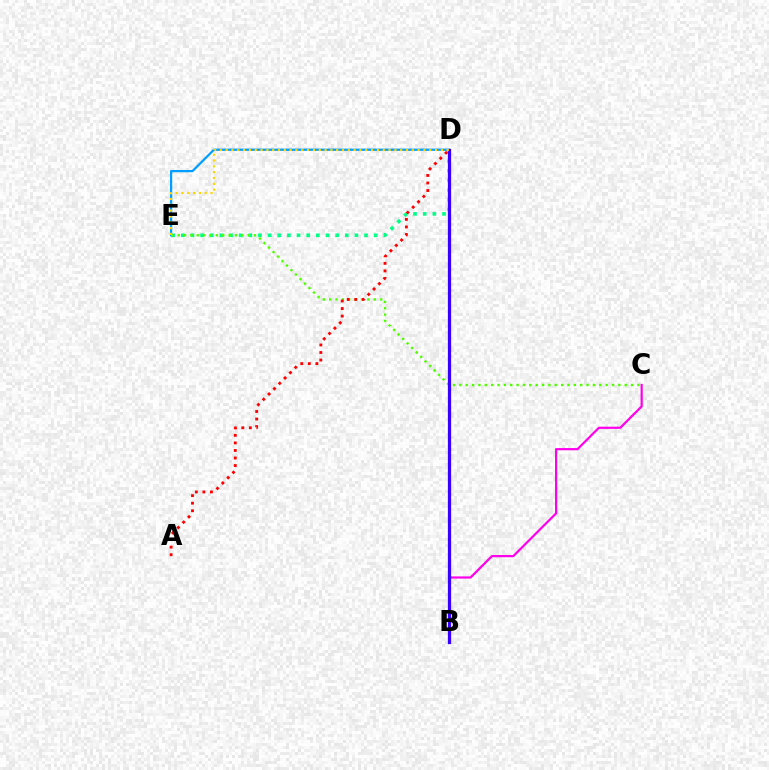{('D', 'E'): [{'color': '#00ff86', 'line_style': 'dotted', 'thickness': 2.62}, {'color': '#009eff', 'line_style': 'solid', 'thickness': 1.61}, {'color': '#ffd500', 'line_style': 'dotted', 'thickness': 1.58}], ('B', 'C'): [{'color': '#ff00ed', 'line_style': 'solid', 'thickness': 1.59}], ('C', 'E'): [{'color': '#4fff00', 'line_style': 'dotted', 'thickness': 1.73}], ('A', 'D'): [{'color': '#ff0000', 'line_style': 'dotted', 'thickness': 2.05}], ('B', 'D'): [{'color': '#3700ff', 'line_style': 'solid', 'thickness': 2.34}]}